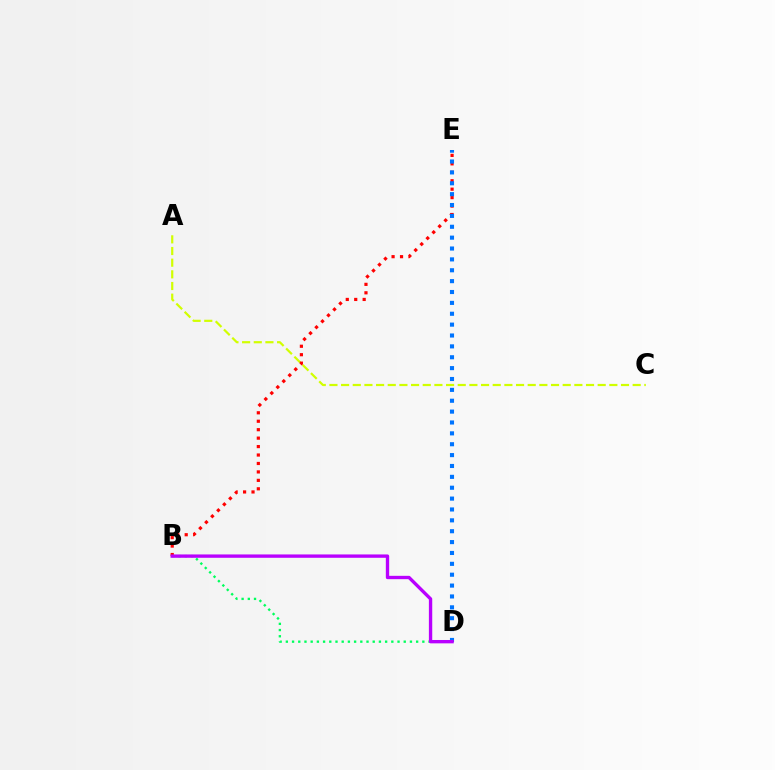{('B', 'D'): [{'color': '#00ff5c', 'line_style': 'dotted', 'thickness': 1.69}, {'color': '#b900ff', 'line_style': 'solid', 'thickness': 2.41}], ('A', 'C'): [{'color': '#d1ff00', 'line_style': 'dashed', 'thickness': 1.58}], ('B', 'E'): [{'color': '#ff0000', 'line_style': 'dotted', 'thickness': 2.29}], ('D', 'E'): [{'color': '#0074ff', 'line_style': 'dotted', 'thickness': 2.95}]}